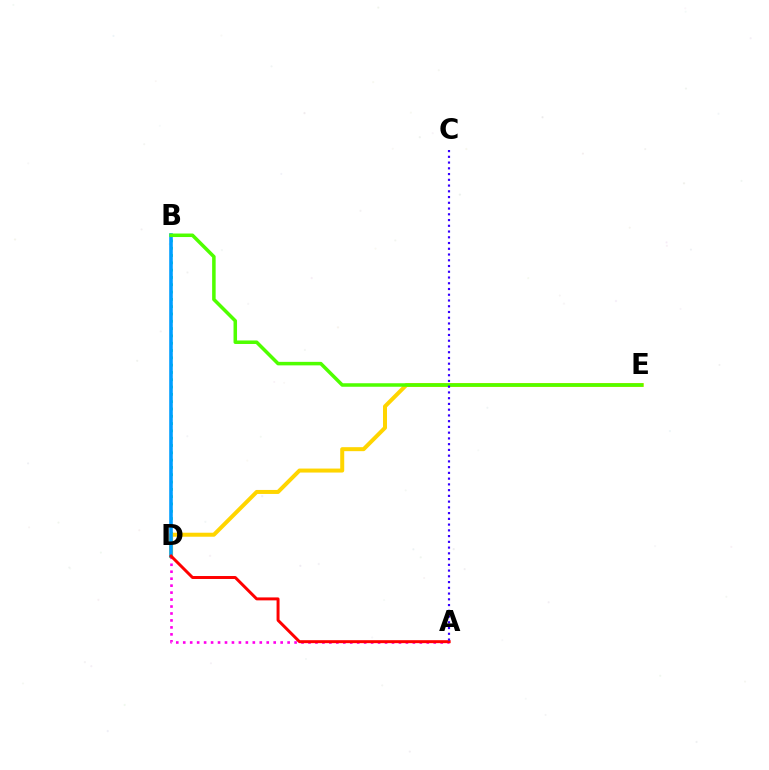{('B', 'D'): [{'color': '#00ff86', 'line_style': 'dotted', 'thickness': 1.99}, {'color': '#009eff', 'line_style': 'solid', 'thickness': 2.58}], ('A', 'D'): [{'color': '#ff00ed', 'line_style': 'dotted', 'thickness': 1.89}, {'color': '#ff0000', 'line_style': 'solid', 'thickness': 2.13}], ('D', 'E'): [{'color': '#ffd500', 'line_style': 'solid', 'thickness': 2.88}], ('B', 'E'): [{'color': '#4fff00', 'line_style': 'solid', 'thickness': 2.53}], ('A', 'C'): [{'color': '#3700ff', 'line_style': 'dotted', 'thickness': 1.56}]}